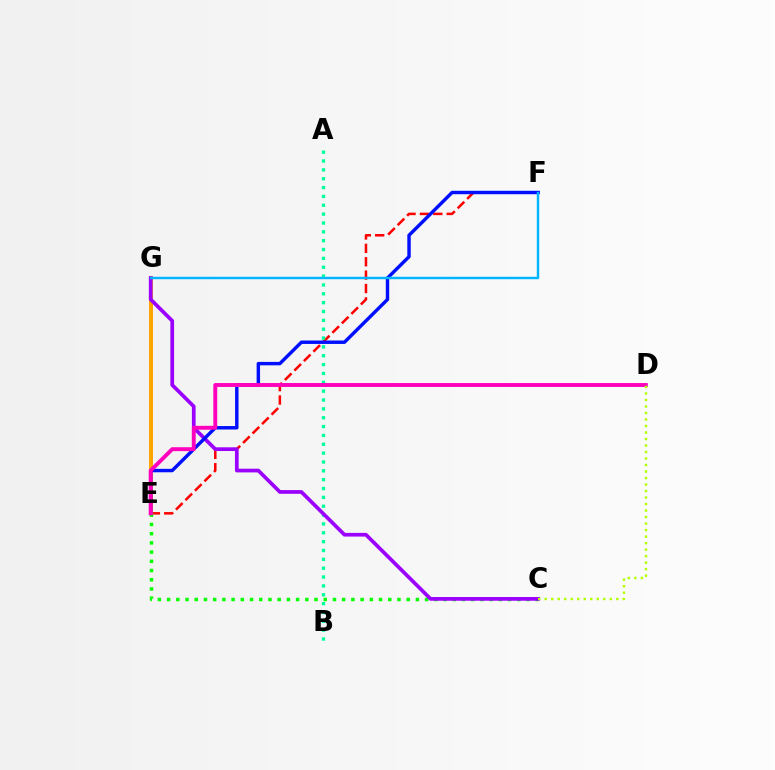{('E', 'F'): [{'color': '#ff0000', 'line_style': 'dashed', 'thickness': 1.82}, {'color': '#0010ff', 'line_style': 'solid', 'thickness': 2.47}], ('C', 'E'): [{'color': '#08ff00', 'line_style': 'dotted', 'thickness': 2.5}], ('A', 'B'): [{'color': '#00ff9d', 'line_style': 'dotted', 'thickness': 2.4}], ('E', 'G'): [{'color': '#ffa500', 'line_style': 'solid', 'thickness': 2.88}], ('C', 'G'): [{'color': '#9b00ff', 'line_style': 'solid', 'thickness': 2.66}], ('D', 'E'): [{'color': '#ff00bd', 'line_style': 'solid', 'thickness': 2.81}], ('F', 'G'): [{'color': '#00b5ff', 'line_style': 'solid', 'thickness': 1.75}], ('C', 'D'): [{'color': '#b3ff00', 'line_style': 'dotted', 'thickness': 1.77}]}